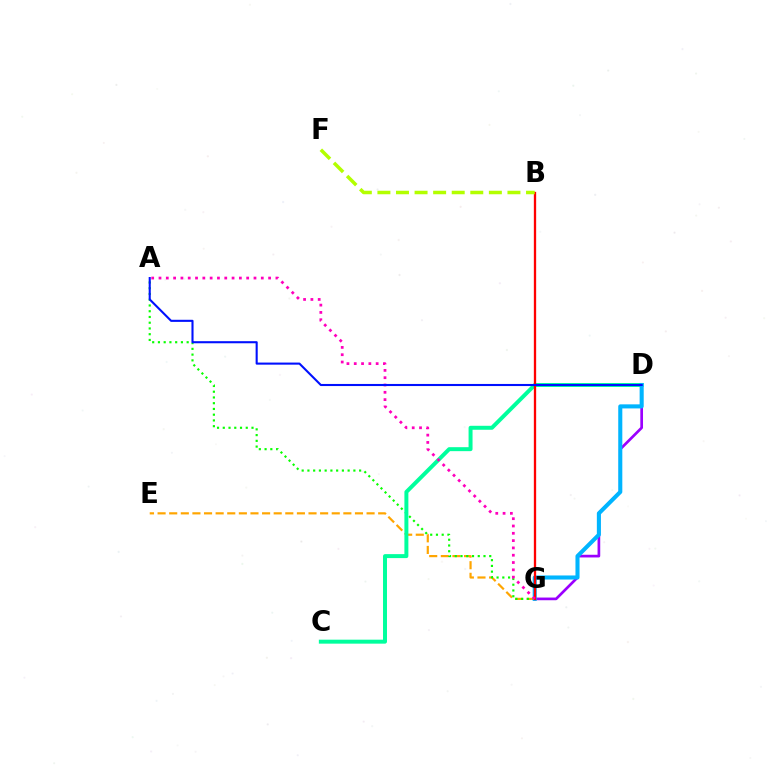{('E', 'G'): [{'color': '#ffa500', 'line_style': 'dashed', 'thickness': 1.58}], ('A', 'G'): [{'color': '#08ff00', 'line_style': 'dotted', 'thickness': 1.56}, {'color': '#ff00bd', 'line_style': 'dotted', 'thickness': 1.99}], ('C', 'D'): [{'color': '#00ff9d', 'line_style': 'solid', 'thickness': 2.86}], ('D', 'G'): [{'color': '#9b00ff', 'line_style': 'solid', 'thickness': 1.94}, {'color': '#00b5ff', 'line_style': 'solid', 'thickness': 2.93}], ('B', 'G'): [{'color': '#ff0000', 'line_style': 'solid', 'thickness': 1.66}], ('B', 'F'): [{'color': '#b3ff00', 'line_style': 'dashed', 'thickness': 2.52}], ('A', 'D'): [{'color': '#0010ff', 'line_style': 'solid', 'thickness': 1.51}]}